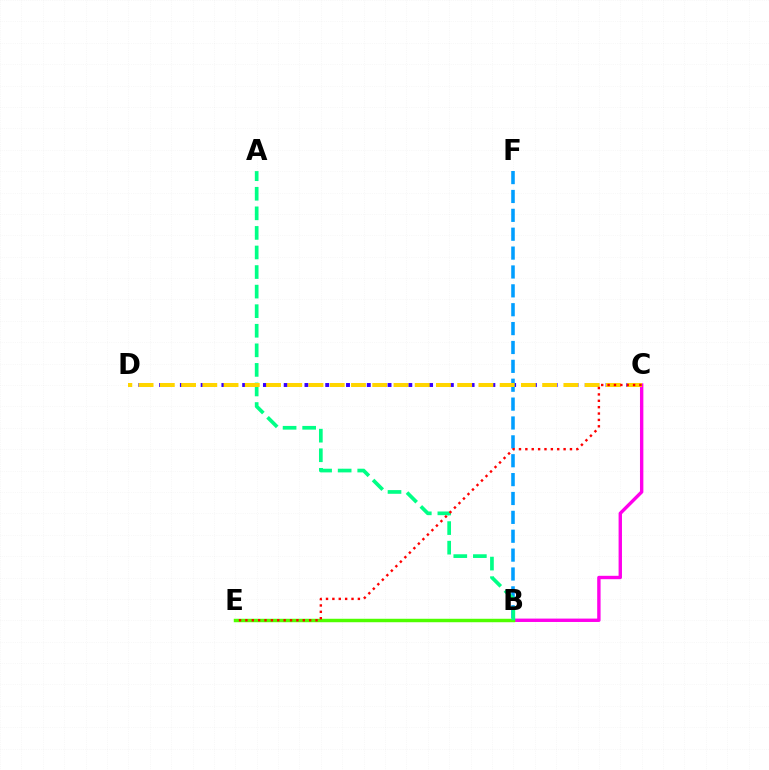{('B', 'C'): [{'color': '#ff00ed', 'line_style': 'solid', 'thickness': 2.44}], ('C', 'D'): [{'color': '#3700ff', 'line_style': 'dotted', 'thickness': 2.82}, {'color': '#ffd500', 'line_style': 'dashed', 'thickness': 2.89}], ('B', 'F'): [{'color': '#009eff', 'line_style': 'dashed', 'thickness': 2.56}], ('B', 'E'): [{'color': '#4fff00', 'line_style': 'solid', 'thickness': 2.49}], ('A', 'B'): [{'color': '#00ff86', 'line_style': 'dashed', 'thickness': 2.66}], ('C', 'E'): [{'color': '#ff0000', 'line_style': 'dotted', 'thickness': 1.73}]}